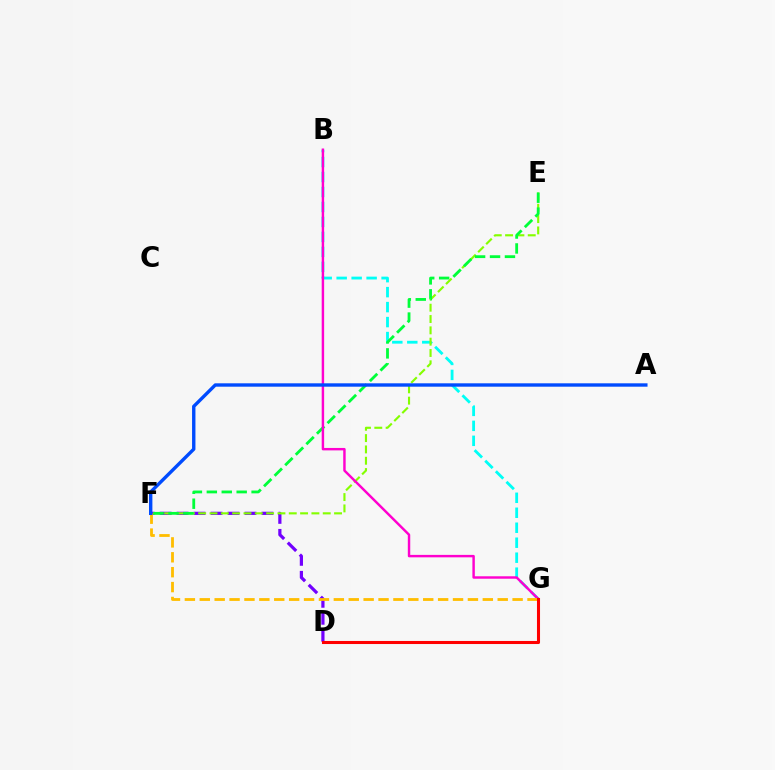{('B', 'G'): [{'color': '#00fff6', 'line_style': 'dashed', 'thickness': 2.03}, {'color': '#ff00cf', 'line_style': 'solid', 'thickness': 1.76}], ('D', 'F'): [{'color': '#7200ff', 'line_style': 'dashed', 'thickness': 2.31}], ('E', 'F'): [{'color': '#84ff00', 'line_style': 'dashed', 'thickness': 1.54}, {'color': '#00ff39', 'line_style': 'dashed', 'thickness': 2.03}], ('F', 'G'): [{'color': '#ffbd00', 'line_style': 'dashed', 'thickness': 2.02}], ('D', 'G'): [{'color': '#ff0000', 'line_style': 'solid', 'thickness': 2.2}], ('A', 'F'): [{'color': '#004bff', 'line_style': 'solid', 'thickness': 2.43}]}